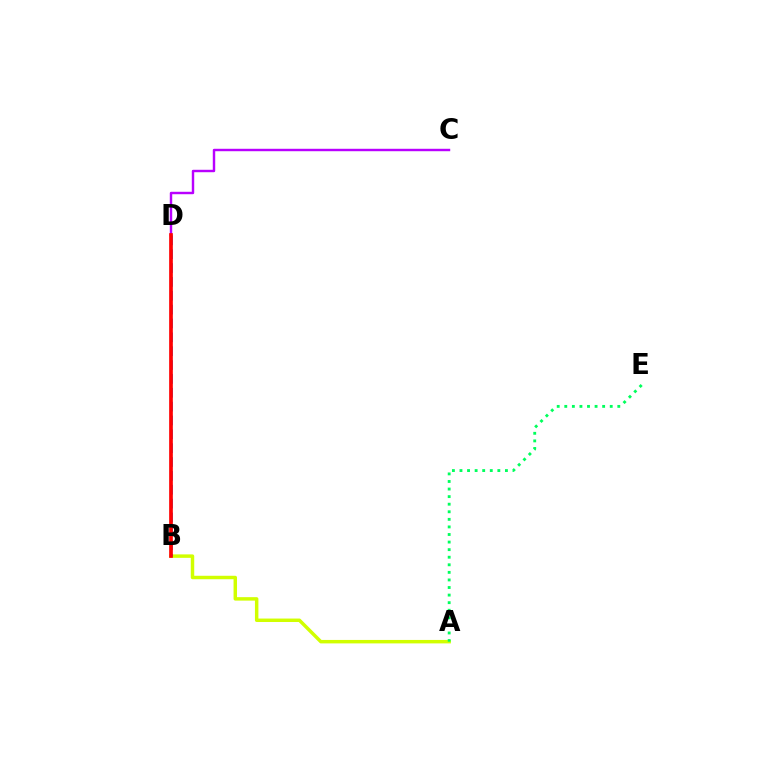{('A', 'B'): [{'color': '#d1ff00', 'line_style': 'solid', 'thickness': 2.49}], ('C', 'D'): [{'color': '#b900ff', 'line_style': 'solid', 'thickness': 1.75}], ('B', 'D'): [{'color': '#0074ff', 'line_style': 'dashed', 'thickness': 1.88}, {'color': '#ff0000', 'line_style': 'solid', 'thickness': 2.65}], ('A', 'E'): [{'color': '#00ff5c', 'line_style': 'dotted', 'thickness': 2.06}]}